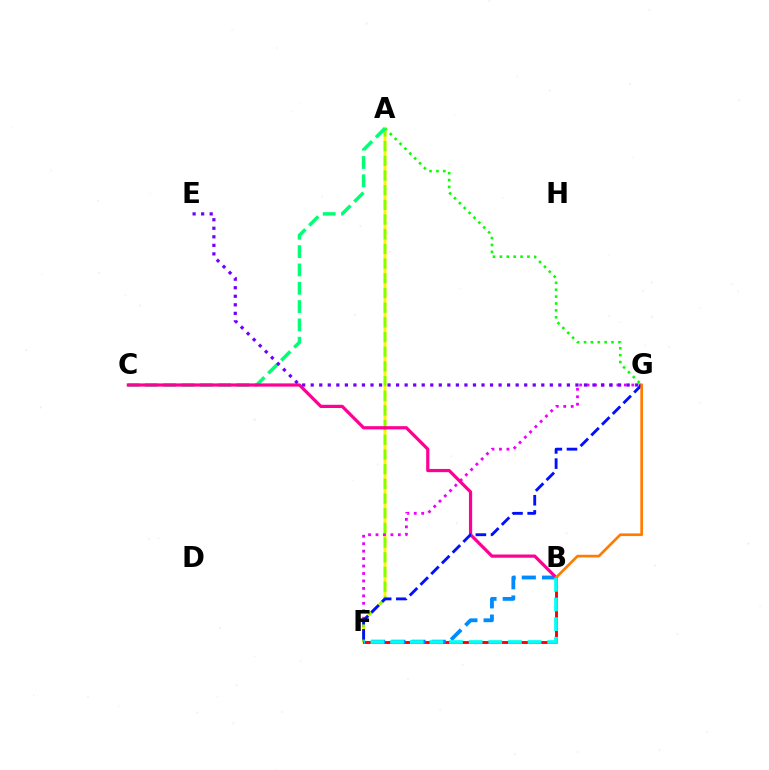{('A', 'F'): [{'color': '#fcf500', 'line_style': 'solid', 'thickness': 2.1}, {'color': '#84ff00', 'line_style': 'dashed', 'thickness': 1.99}], ('A', 'G'): [{'color': '#08ff00', 'line_style': 'dotted', 'thickness': 1.87}], ('F', 'G'): [{'color': '#ee00ff', 'line_style': 'dotted', 'thickness': 2.03}, {'color': '#0010ff', 'line_style': 'dashed', 'thickness': 2.06}], ('B', 'F'): [{'color': '#ff0000', 'line_style': 'solid', 'thickness': 2.08}, {'color': '#008cff', 'line_style': 'dashed', 'thickness': 2.75}, {'color': '#00fff6', 'line_style': 'dashed', 'thickness': 2.67}], ('A', 'C'): [{'color': '#00ff74', 'line_style': 'dashed', 'thickness': 2.49}], ('B', 'C'): [{'color': '#ff0094', 'line_style': 'solid', 'thickness': 2.32}], ('B', 'G'): [{'color': '#ff7c00', 'line_style': 'solid', 'thickness': 1.94}], ('E', 'G'): [{'color': '#7200ff', 'line_style': 'dotted', 'thickness': 2.32}]}